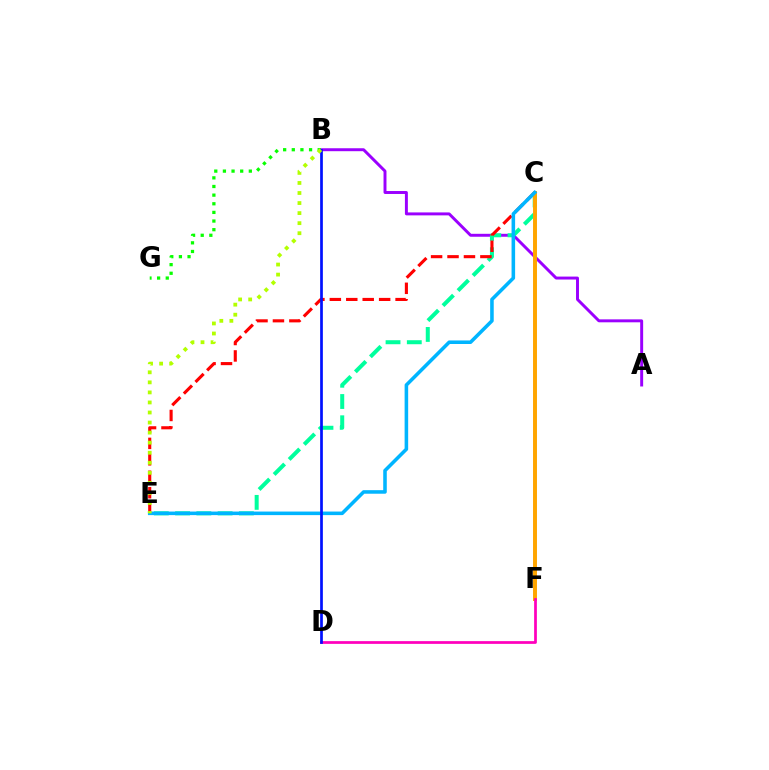{('A', 'B'): [{'color': '#9b00ff', 'line_style': 'solid', 'thickness': 2.12}], ('C', 'E'): [{'color': '#00ff9d', 'line_style': 'dashed', 'thickness': 2.89}, {'color': '#ff0000', 'line_style': 'dashed', 'thickness': 2.23}, {'color': '#00b5ff', 'line_style': 'solid', 'thickness': 2.56}], ('C', 'F'): [{'color': '#ffa500', 'line_style': 'solid', 'thickness': 2.84}], ('D', 'F'): [{'color': '#ff00bd', 'line_style': 'solid', 'thickness': 1.97}], ('B', 'G'): [{'color': '#08ff00', 'line_style': 'dotted', 'thickness': 2.35}], ('B', 'D'): [{'color': '#0010ff', 'line_style': 'solid', 'thickness': 1.95}], ('B', 'E'): [{'color': '#b3ff00', 'line_style': 'dotted', 'thickness': 2.73}]}